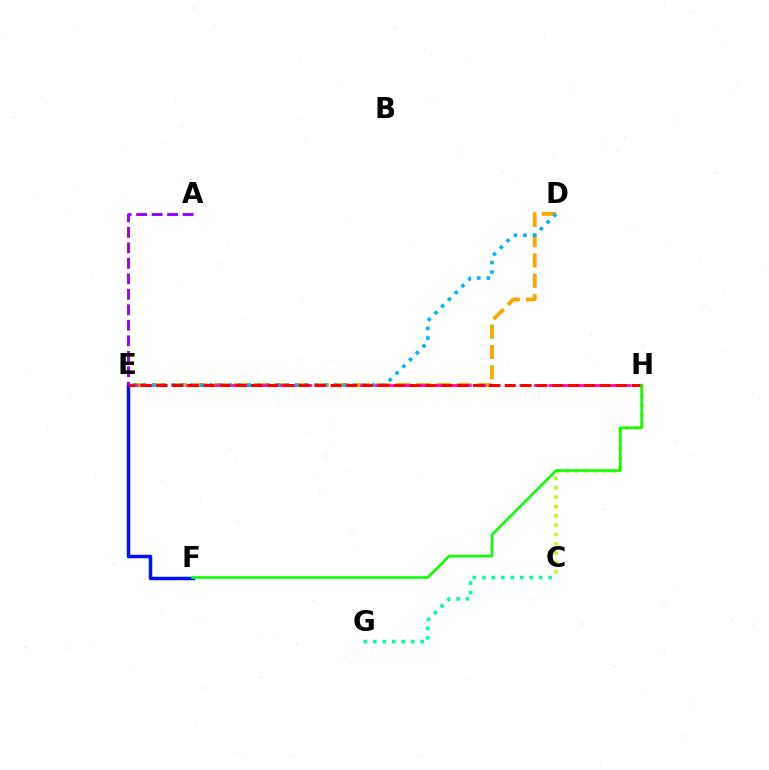{('D', 'E'): [{'color': '#ffa500', 'line_style': 'dashed', 'thickness': 2.76}, {'color': '#00b5ff', 'line_style': 'dotted', 'thickness': 2.59}], ('C', 'G'): [{'color': '#00ff9d', 'line_style': 'dotted', 'thickness': 2.57}], ('E', 'H'): [{'color': '#ff00bd', 'line_style': 'dashed', 'thickness': 1.97}, {'color': '#ff0000', 'line_style': 'dashed', 'thickness': 2.15}], ('E', 'F'): [{'color': '#0010ff', 'line_style': 'solid', 'thickness': 2.51}], ('C', 'H'): [{'color': '#b3ff00', 'line_style': 'dotted', 'thickness': 2.54}], ('A', 'E'): [{'color': '#9b00ff', 'line_style': 'dashed', 'thickness': 2.1}], ('F', 'H'): [{'color': '#08ff00', 'line_style': 'solid', 'thickness': 1.86}]}